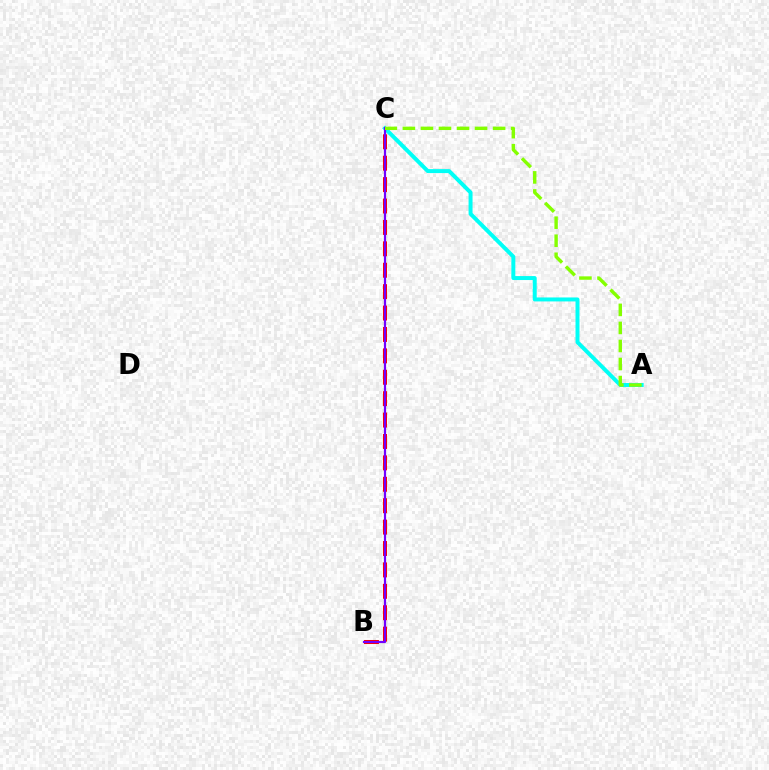{('B', 'C'): [{'color': '#ff0000', 'line_style': 'dashed', 'thickness': 2.91}, {'color': '#7200ff', 'line_style': 'solid', 'thickness': 1.58}], ('A', 'C'): [{'color': '#00fff6', 'line_style': 'solid', 'thickness': 2.86}, {'color': '#84ff00', 'line_style': 'dashed', 'thickness': 2.45}]}